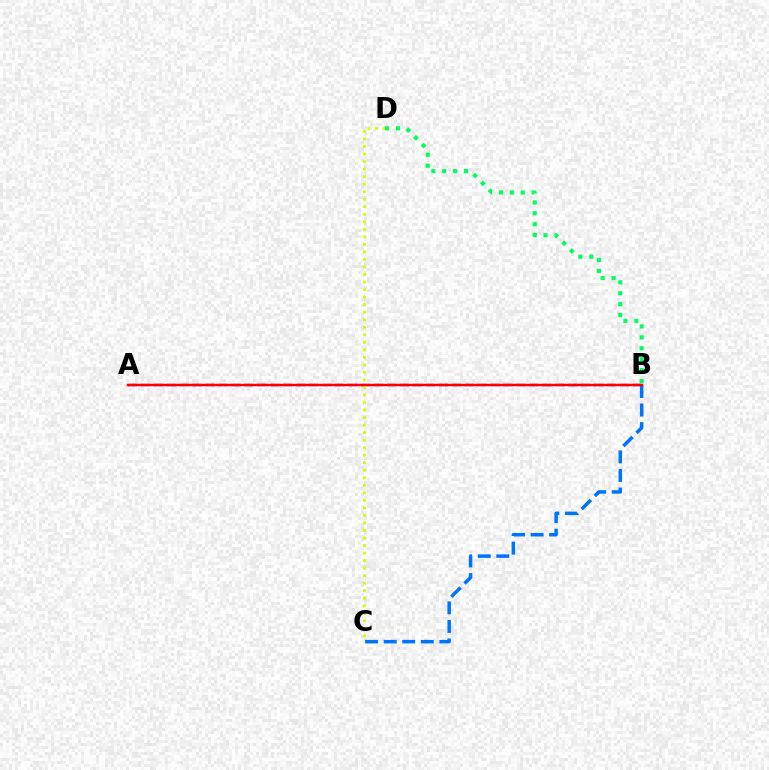{('A', 'B'): [{'color': '#b900ff', 'line_style': 'dashed', 'thickness': 1.76}, {'color': '#ff0000', 'line_style': 'solid', 'thickness': 1.76}], ('C', 'D'): [{'color': '#d1ff00', 'line_style': 'dotted', 'thickness': 2.05}], ('B', 'C'): [{'color': '#0074ff', 'line_style': 'dashed', 'thickness': 2.52}], ('B', 'D'): [{'color': '#00ff5c', 'line_style': 'dotted', 'thickness': 2.97}]}